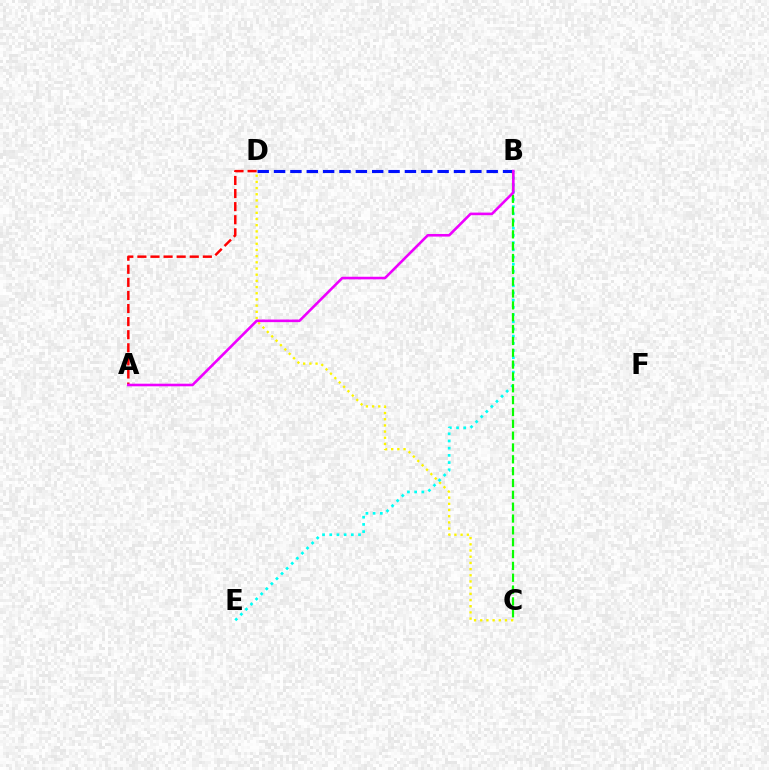{('A', 'D'): [{'color': '#ff0000', 'line_style': 'dashed', 'thickness': 1.78}], ('B', 'D'): [{'color': '#0010ff', 'line_style': 'dashed', 'thickness': 2.22}], ('C', 'D'): [{'color': '#fcf500', 'line_style': 'dotted', 'thickness': 1.68}], ('B', 'E'): [{'color': '#00fff6', 'line_style': 'dotted', 'thickness': 1.96}], ('B', 'C'): [{'color': '#08ff00', 'line_style': 'dashed', 'thickness': 1.61}], ('A', 'B'): [{'color': '#ee00ff', 'line_style': 'solid', 'thickness': 1.87}]}